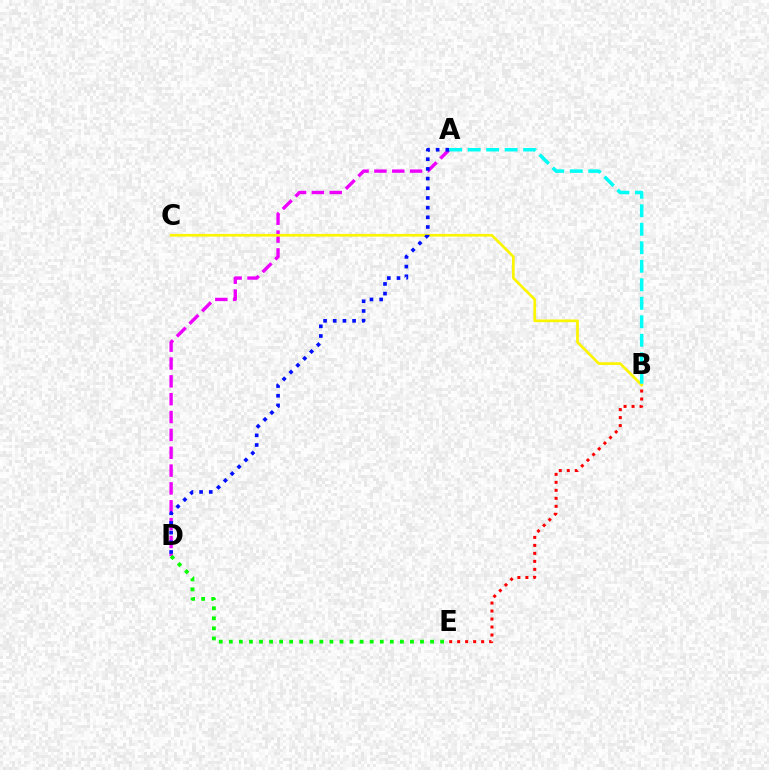{('A', 'D'): [{'color': '#ee00ff', 'line_style': 'dashed', 'thickness': 2.42}, {'color': '#0010ff', 'line_style': 'dotted', 'thickness': 2.63}], ('B', 'C'): [{'color': '#fcf500', 'line_style': 'solid', 'thickness': 1.94}], ('B', 'E'): [{'color': '#ff0000', 'line_style': 'dotted', 'thickness': 2.17}], ('A', 'B'): [{'color': '#00fff6', 'line_style': 'dashed', 'thickness': 2.51}], ('D', 'E'): [{'color': '#08ff00', 'line_style': 'dotted', 'thickness': 2.73}]}